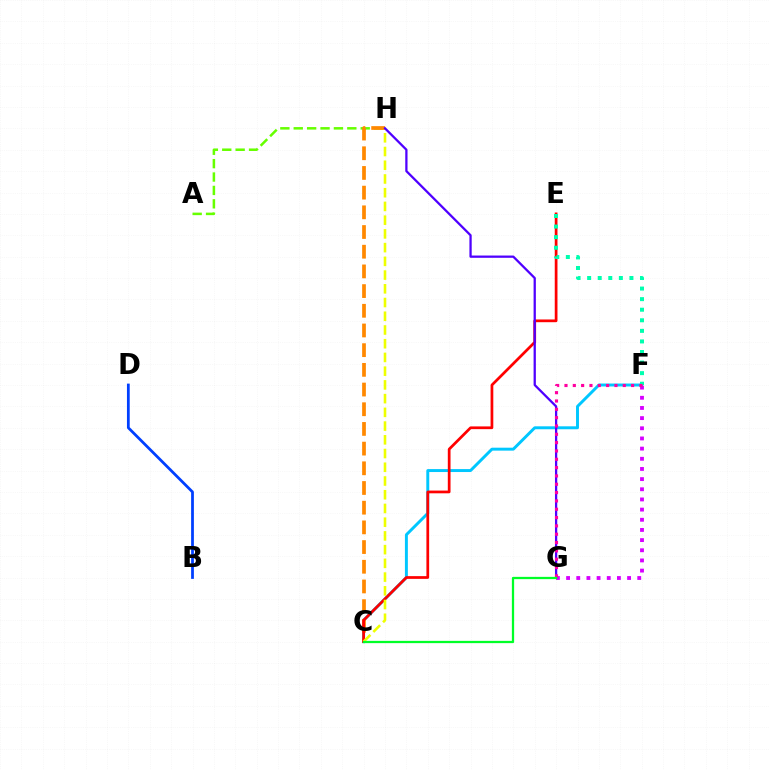{('A', 'H'): [{'color': '#66ff00', 'line_style': 'dashed', 'thickness': 1.82}], ('C', 'F'): [{'color': '#00c7ff', 'line_style': 'solid', 'thickness': 2.12}], ('C', 'H'): [{'color': '#ff8800', 'line_style': 'dashed', 'thickness': 2.67}, {'color': '#eeff00', 'line_style': 'dashed', 'thickness': 1.86}], ('B', 'D'): [{'color': '#003fff', 'line_style': 'solid', 'thickness': 1.99}], ('C', 'E'): [{'color': '#ff0000', 'line_style': 'solid', 'thickness': 1.97}], ('F', 'G'): [{'color': '#d600ff', 'line_style': 'dotted', 'thickness': 2.76}, {'color': '#ff00a0', 'line_style': 'dotted', 'thickness': 2.26}], ('E', 'F'): [{'color': '#00ffaf', 'line_style': 'dotted', 'thickness': 2.87}], ('G', 'H'): [{'color': '#4f00ff', 'line_style': 'solid', 'thickness': 1.64}], ('C', 'G'): [{'color': '#00ff27', 'line_style': 'solid', 'thickness': 1.63}]}